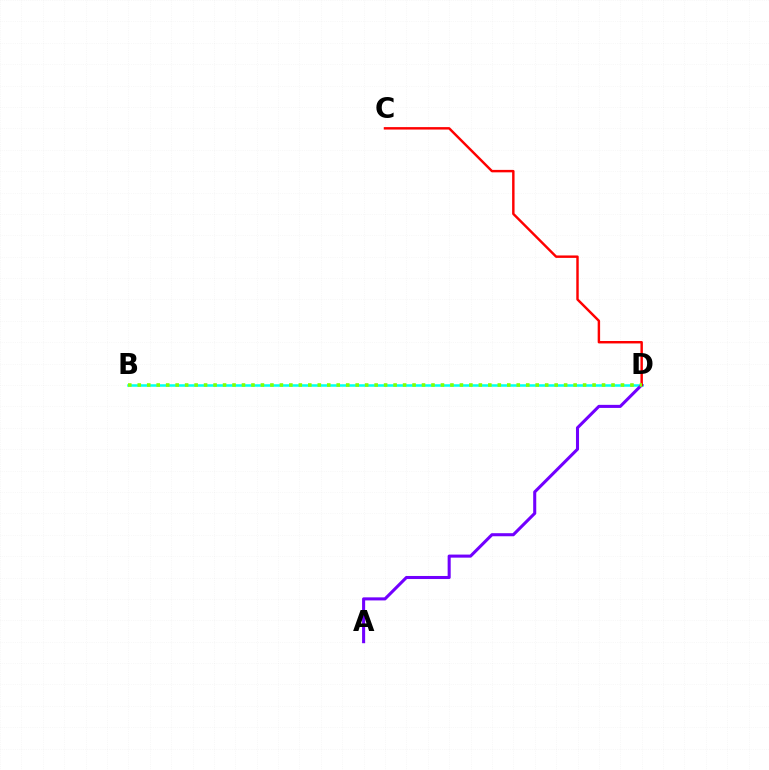{('B', 'D'): [{'color': '#00fff6', 'line_style': 'solid', 'thickness': 1.82}, {'color': '#84ff00', 'line_style': 'dotted', 'thickness': 2.57}], ('A', 'D'): [{'color': '#7200ff', 'line_style': 'solid', 'thickness': 2.21}], ('C', 'D'): [{'color': '#ff0000', 'line_style': 'solid', 'thickness': 1.76}]}